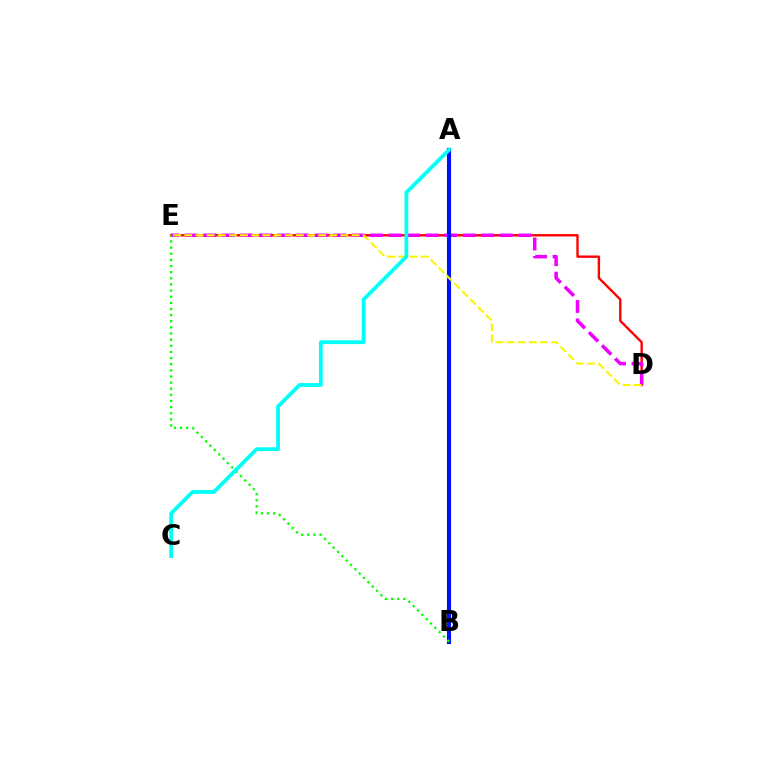{('D', 'E'): [{'color': '#ff0000', 'line_style': 'solid', 'thickness': 1.7}, {'color': '#ee00ff', 'line_style': 'dashed', 'thickness': 2.52}, {'color': '#fcf500', 'line_style': 'dashed', 'thickness': 1.51}], ('A', 'B'): [{'color': '#0010ff', 'line_style': 'solid', 'thickness': 2.95}], ('B', 'E'): [{'color': '#08ff00', 'line_style': 'dotted', 'thickness': 1.67}], ('A', 'C'): [{'color': '#00fff6', 'line_style': 'solid', 'thickness': 2.72}]}